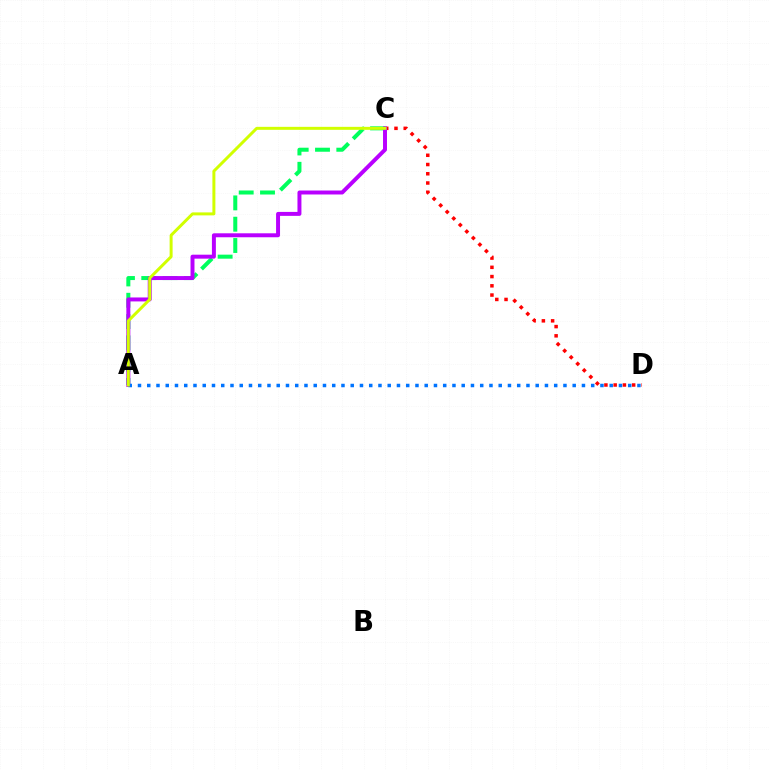{('A', 'C'): [{'color': '#00ff5c', 'line_style': 'dashed', 'thickness': 2.89}, {'color': '#b900ff', 'line_style': 'solid', 'thickness': 2.85}, {'color': '#d1ff00', 'line_style': 'solid', 'thickness': 2.14}], ('C', 'D'): [{'color': '#ff0000', 'line_style': 'dotted', 'thickness': 2.51}], ('A', 'D'): [{'color': '#0074ff', 'line_style': 'dotted', 'thickness': 2.51}]}